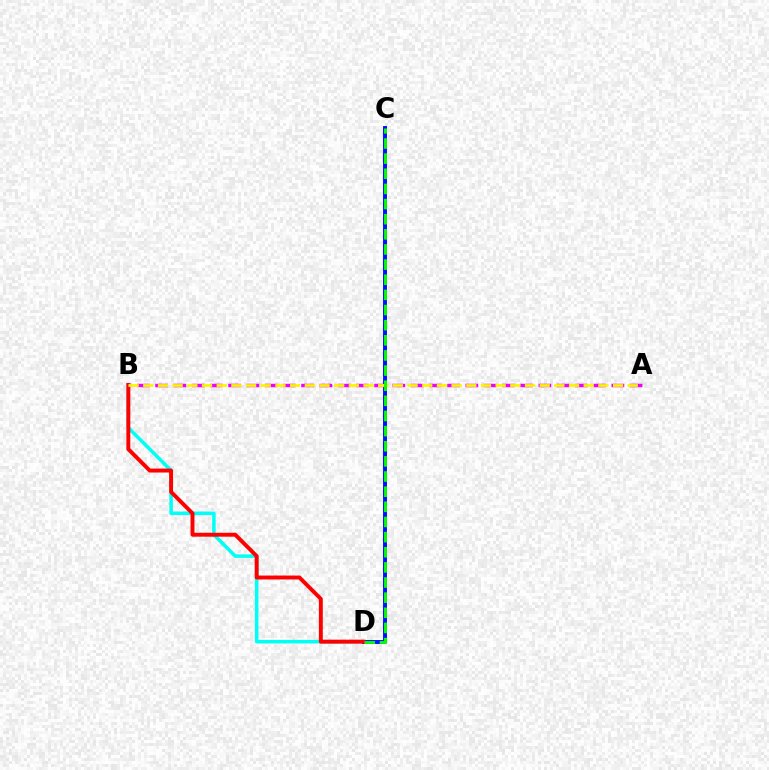{('B', 'D'): [{'color': '#00fff6', 'line_style': 'solid', 'thickness': 2.53}, {'color': '#ff0000', 'line_style': 'solid', 'thickness': 2.83}], ('C', 'D'): [{'color': '#0010ff', 'line_style': 'solid', 'thickness': 2.82}, {'color': '#08ff00', 'line_style': 'dashed', 'thickness': 2.06}], ('A', 'B'): [{'color': '#ee00ff', 'line_style': 'dashed', 'thickness': 2.48}, {'color': '#fcf500', 'line_style': 'dashed', 'thickness': 1.99}]}